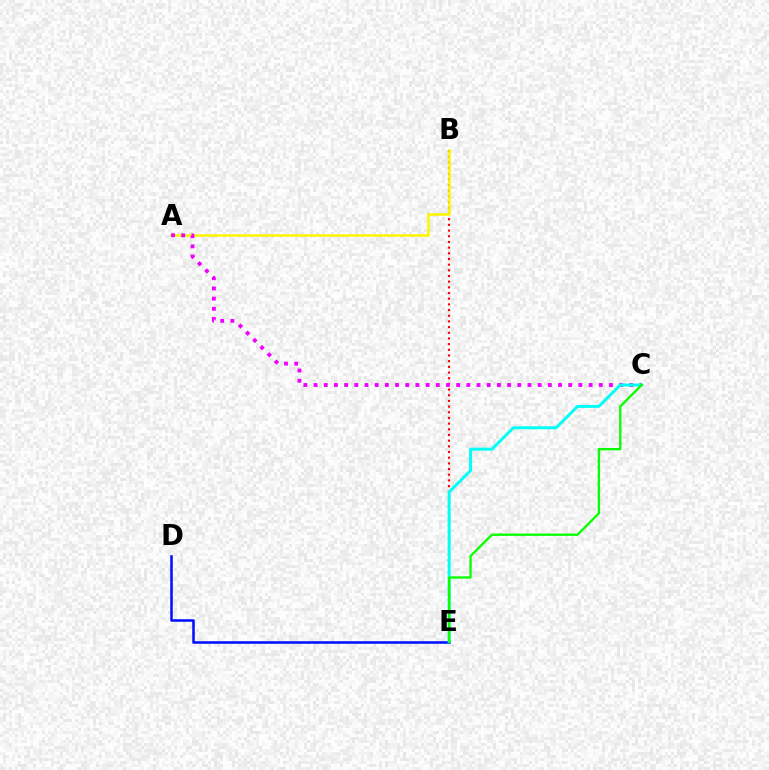{('D', 'E'): [{'color': '#0010ff', 'line_style': 'solid', 'thickness': 1.83}], ('B', 'E'): [{'color': '#ff0000', 'line_style': 'dotted', 'thickness': 1.54}], ('A', 'B'): [{'color': '#fcf500', 'line_style': 'solid', 'thickness': 1.83}], ('A', 'C'): [{'color': '#ee00ff', 'line_style': 'dotted', 'thickness': 2.77}], ('C', 'E'): [{'color': '#00fff6', 'line_style': 'solid', 'thickness': 2.15}, {'color': '#08ff00', 'line_style': 'solid', 'thickness': 1.67}]}